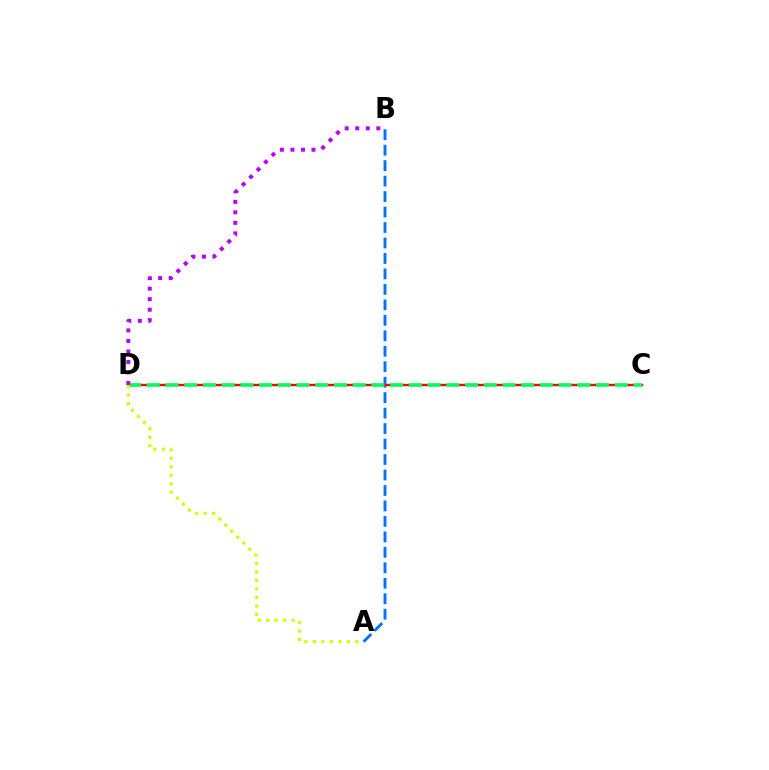{('A', 'B'): [{'color': '#0074ff', 'line_style': 'dashed', 'thickness': 2.1}], ('C', 'D'): [{'color': '#ff0000', 'line_style': 'solid', 'thickness': 1.69}, {'color': '#00ff5c', 'line_style': 'dashed', 'thickness': 2.54}], ('B', 'D'): [{'color': '#b900ff', 'line_style': 'dotted', 'thickness': 2.86}], ('A', 'D'): [{'color': '#d1ff00', 'line_style': 'dotted', 'thickness': 2.31}]}